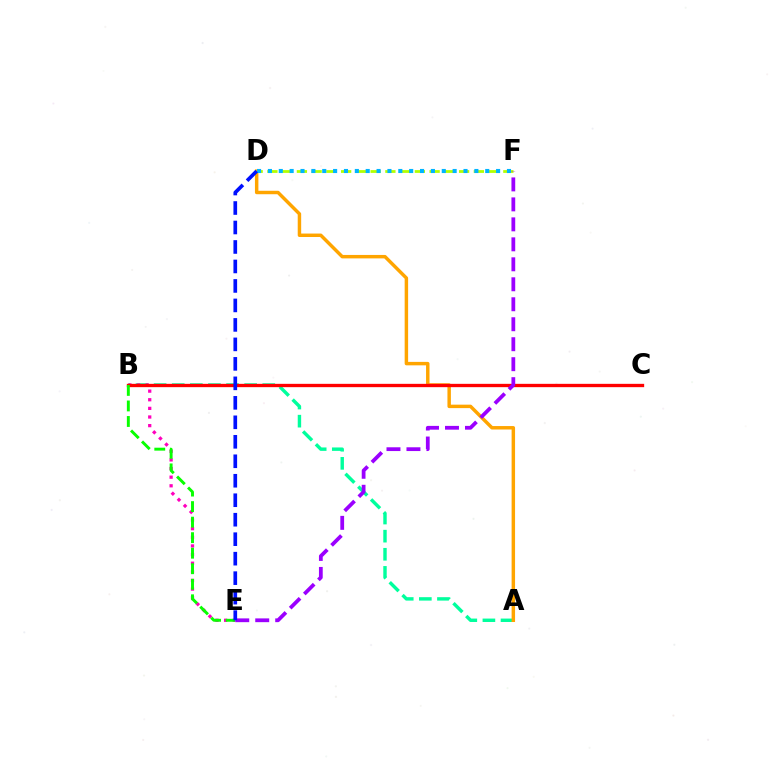{('D', 'F'): [{'color': '#b3ff00', 'line_style': 'dashed', 'thickness': 2.0}, {'color': '#00b5ff', 'line_style': 'dotted', 'thickness': 2.95}], ('A', 'B'): [{'color': '#00ff9d', 'line_style': 'dashed', 'thickness': 2.46}], ('B', 'E'): [{'color': '#ff00bd', 'line_style': 'dotted', 'thickness': 2.34}, {'color': '#08ff00', 'line_style': 'dashed', 'thickness': 2.11}], ('A', 'D'): [{'color': '#ffa500', 'line_style': 'solid', 'thickness': 2.49}], ('B', 'C'): [{'color': '#ff0000', 'line_style': 'solid', 'thickness': 2.4}], ('E', 'F'): [{'color': '#9b00ff', 'line_style': 'dashed', 'thickness': 2.71}], ('D', 'E'): [{'color': '#0010ff', 'line_style': 'dashed', 'thickness': 2.65}]}